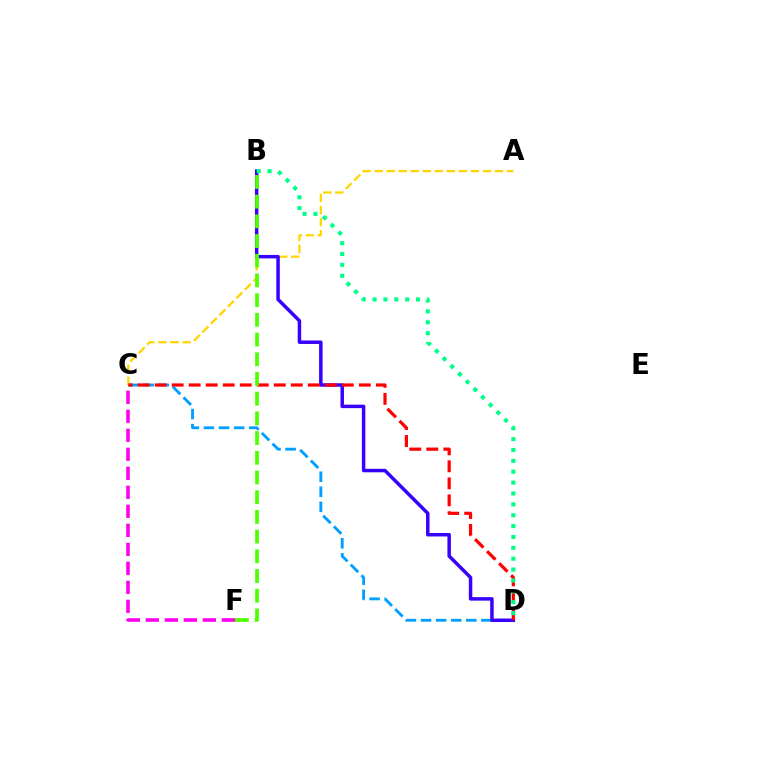{('C', 'D'): [{'color': '#009eff', 'line_style': 'dashed', 'thickness': 2.05}, {'color': '#ff0000', 'line_style': 'dashed', 'thickness': 2.31}], ('C', 'F'): [{'color': '#ff00ed', 'line_style': 'dashed', 'thickness': 2.58}], ('A', 'C'): [{'color': '#ffd500', 'line_style': 'dashed', 'thickness': 1.64}], ('B', 'D'): [{'color': '#3700ff', 'line_style': 'solid', 'thickness': 2.51}, {'color': '#00ff86', 'line_style': 'dotted', 'thickness': 2.95}], ('B', 'F'): [{'color': '#4fff00', 'line_style': 'dashed', 'thickness': 2.68}]}